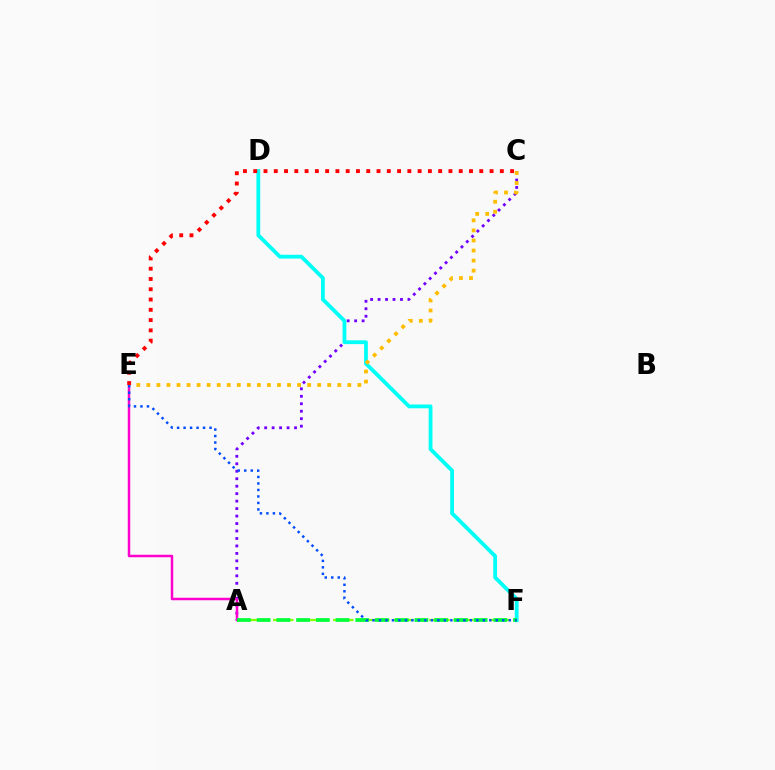{('A', 'C'): [{'color': '#7200ff', 'line_style': 'dotted', 'thickness': 2.03}], ('A', 'F'): [{'color': '#84ff00', 'line_style': 'dashed', 'thickness': 1.63}, {'color': '#00ff39', 'line_style': 'dashed', 'thickness': 2.68}], ('D', 'F'): [{'color': '#00fff6', 'line_style': 'solid', 'thickness': 2.73}], ('A', 'E'): [{'color': '#ff00cf', 'line_style': 'solid', 'thickness': 1.79}], ('C', 'E'): [{'color': '#ffbd00', 'line_style': 'dotted', 'thickness': 2.73}, {'color': '#ff0000', 'line_style': 'dotted', 'thickness': 2.79}], ('E', 'F'): [{'color': '#004bff', 'line_style': 'dotted', 'thickness': 1.76}]}